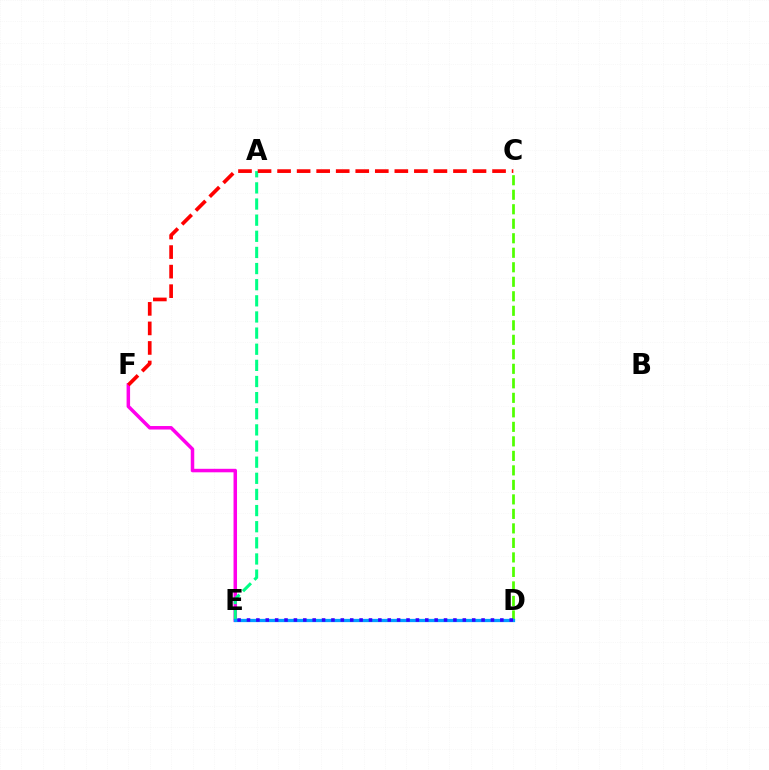{('E', 'F'): [{'color': '#ff00ed', 'line_style': 'solid', 'thickness': 2.52}], ('C', 'D'): [{'color': '#4fff00', 'line_style': 'dashed', 'thickness': 1.97}], ('A', 'E'): [{'color': '#00ff86', 'line_style': 'dashed', 'thickness': 2.19}], ('C', 'F'): [{'color': '#ff0000', 'line_style': 'dashed', 'thickness': 2.65}], ('D', 'E'): [{'color': '#ffd500', 'line_style': 'dashed', 'thickness': 2.04}, {'color': '#009eff', 'line_style': 'solid', 'thickness': 2.34}, {'color': '#3700ff', 'line_style': 'dotted', 'thickness': 2.55}]}